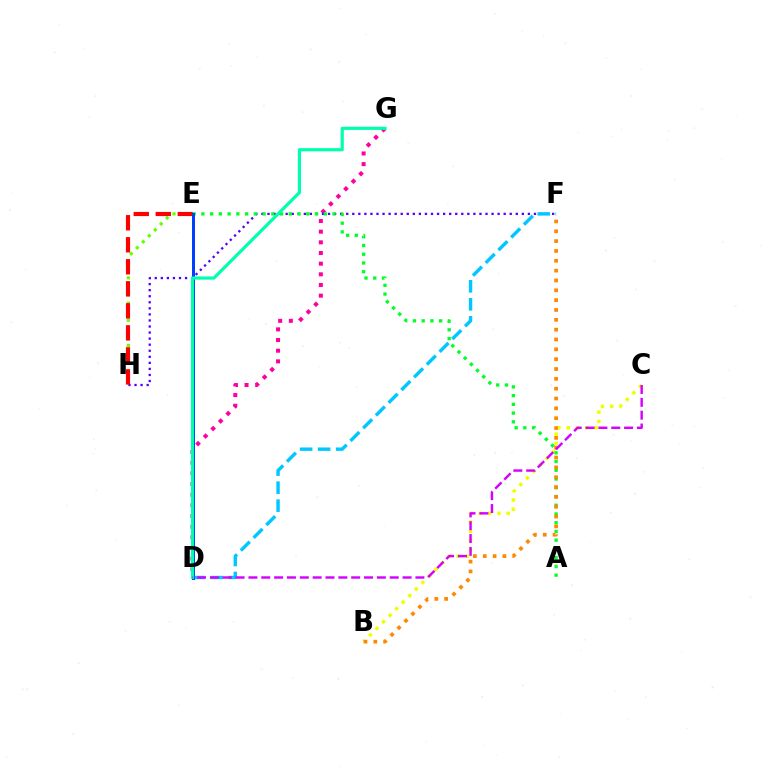{('D', 'G'): [{'color': '#ff00a0', 'line_style': 'dotted', 'thickness': 2.9}, {'color': '#00ffaf', 'line_style': 'solid', 'thickness': 2.29}], ('F', 'H'): [{'color': '#4f00ff', 'line_style': 'dotted', 'thickness': 1.65}], ('E', 'H'): [{'color': '#66ff00', 'line_style': 'dotted', 'thickness': 2.3}, {'color': '#ff0000', 'line_style': 'dashed', 'thickness': 2.99}], ('B', 'C'): [{'color': '#eeff00', 'line_style': 'dotted', 'thickness': 2.52}], ('A', 'E'): [{'color': '#00ff27', 'line_style': 'dotted', 'thickness': 2.38}], ('D', 'F'): [{'color': '#00c7ff', 'line_style': 'dashed', 'thickness': 2.45}], ('D', 'E'): [{'color': '#003fff', 'line_style': 'solid', 'thickness': 2.16}], ('B', 'F'): [{'color': '#ff8800', 'line_style': 'dotted', 'thickness': 2.67}], ('C', 'D'): [{'color': '#d600ff', 'line_style': 'dashed', 'thickness': 1.74}]}